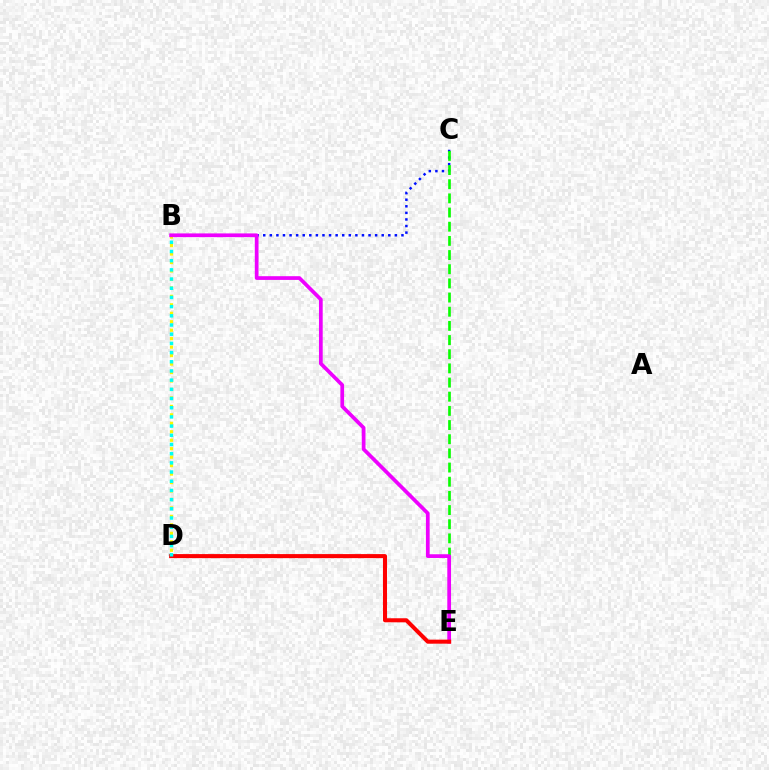{('B', 'C'): [{'color': '#0010ff', 'line_style': 'dotted', 'thickness': 1.79}], ('C', 'E'): [{'color': '#08ff00', 'line_style': 'dashed', 'thickness': 1.92}], ('B', 'D'): [{'color': '#fcf500', 'line_style': 'dotted', 'thickness': 2.3}, {'color': '#00fff6', 'line_style': 'dotted', 'thickness': 2.5}], ('B', 'E'): [{'color': '#ee00ff', 'line_style': 'solid', 'thickness': 2.68}], ('D', 'E'): [{'color': '#ff0000', 'line_style': 'solid', 'thickness': 2.91}]}